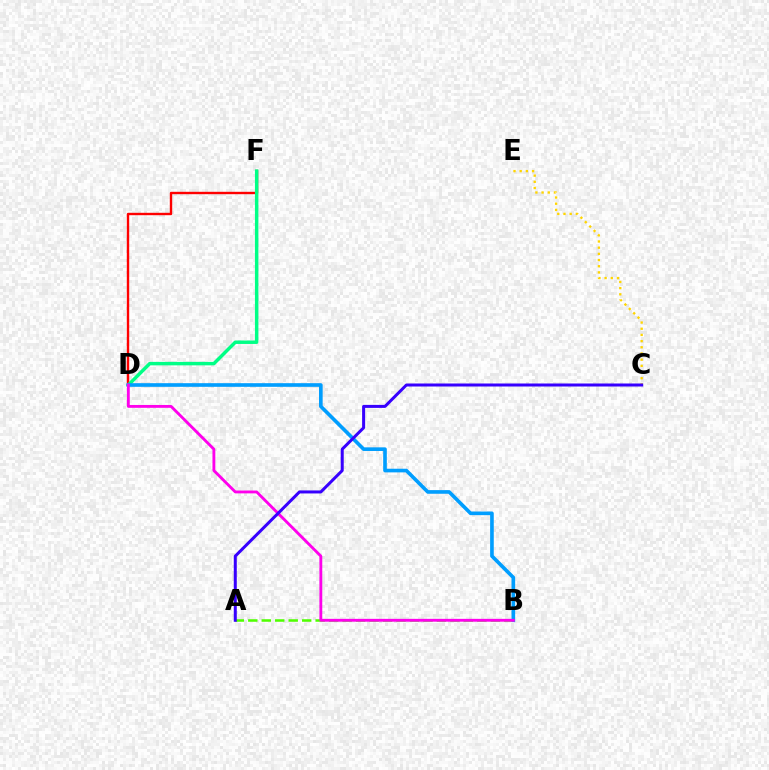{('D', 'F'): [{'color': '#ff0000', 'line_style': 'solid', 'thickness': 1.72}, {'color': '#00ff86', 'line_style': 'solid', 'thickness': 2.49}], ('A', 'B'): [{'color': '#4fff00', 'line_style': 'dashed', 'thickness': 1.83}], ('B', 'D'): [{'color': '#009eff', 'line_style': 'solid', 'thickness': 2.62}, {'color': '#ff00ed', 'line_style': 'solid', 'thickness': 2.05}], ('C', 'E'): [{'color': '#ffd500', 'line_style': 'dotted', 'thickness': 1.68}], ('A', 'C'): [{'color': '#3700ff', 'line_style': 'solid', 'thickness': 2.17}]}